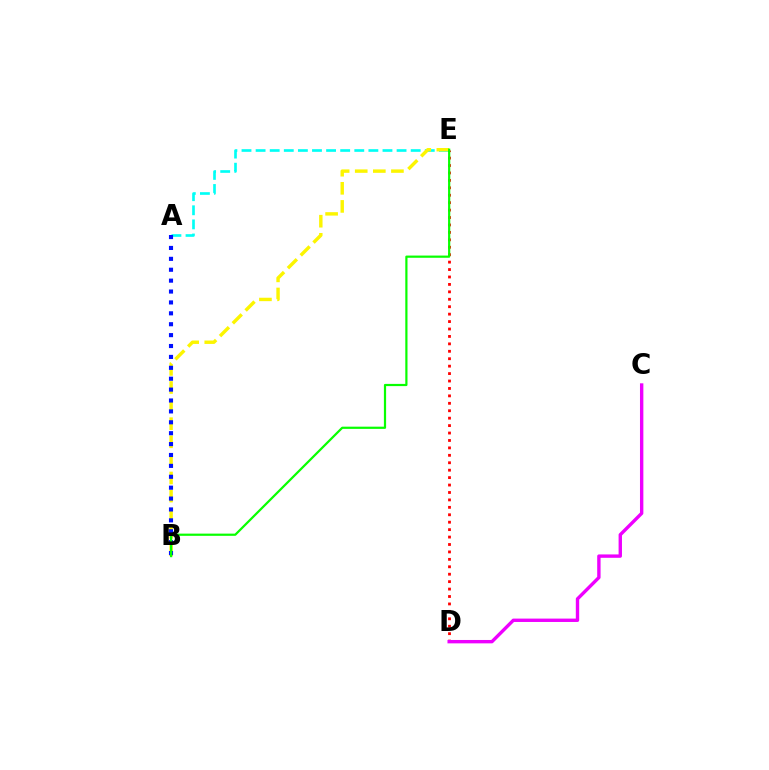{('A', 'E'): [{'color': '#00fff6', 'line_style': 'dashed', 'thickness': 1.92}], ('B', 'E'): [{'color': '#fcf500', 'line_style': 'dashed', 'thickness': 2.46}, {'color': '#08ff00', 'line_style': 'solid', 'thickness': 1.59}], ('A', 'B'): [{'color': '#0010ff', 'line_style': 'dotted', 'thickness': 2.96}], ('D', 'E'): [{'color': '#ff0000', 'line_style': 'dotted', 'thickness': 2.02}], ('C', 'D'): [{'color': '#ee00ff', 'line_style': 'solid', 'thickness': 2.43}]}